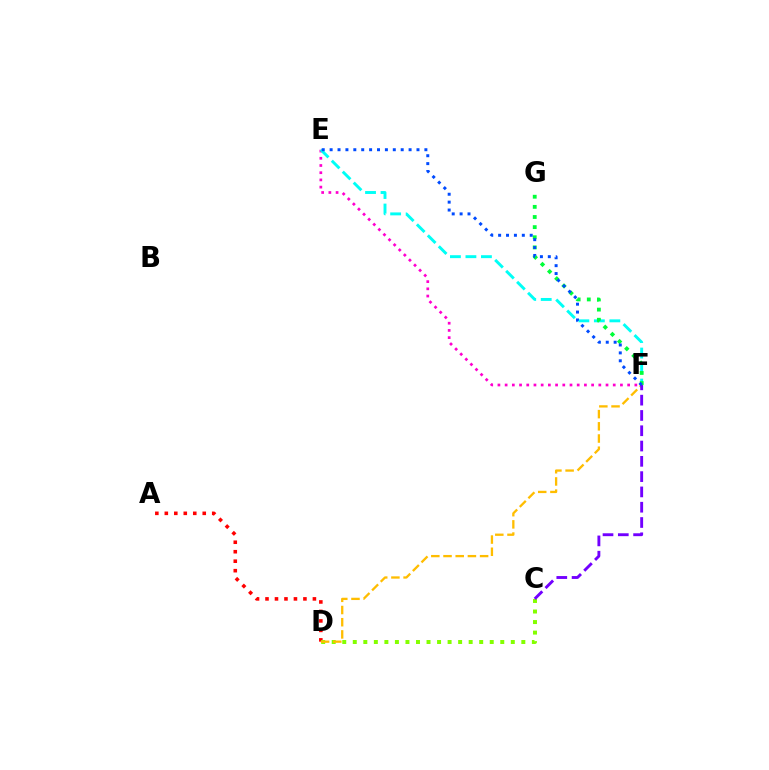{('E', 'F'): [{'color': '#ff00cf', 'line_style': 'dotted', 'thickness': 1.96}, {'color': '#00fff6', 'line_style': 'dashed', 'thickness': 2.11}, {'color': '#004bff', 'line_style': 'dotted', 'thickness': 2.15}], ('A', 'D'): [{'color': '#ff0000', 'line_style': 'dotted', 'thickness': 2.58}], ('C', 'D'): [{'color': '#84ff00', 'line_style': 'dotted', 'thickness': 2.86}], ('F', 'G'): [{'color': '#00ff39', 'line_style': 'dotted', 'thickness': 2.75}], ('D', 'F'): [{'color': '#ffbd00', 'line_style': 'dashed', 'thickness': 1.66}], ('C', 'F'): [{'color': '#7200ff', 'line_style': 'dashed', 'thickness': 2.08}]}